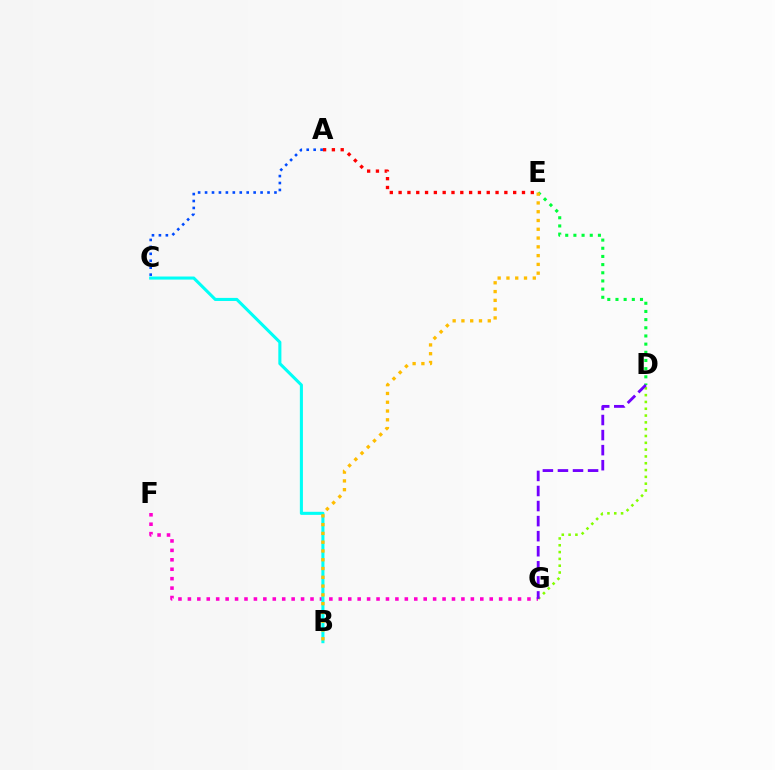{('D', 'G'): [{'color': '#84ff00', 'line_style': 'dotted', 'thickness': 1.85}, {'color': '#7200ff', 'line_style': 'dashed', 'thickness': 2.05}], ('D', 'E'): [{'color': '#00ff39', 'line_style': 'dotted', 'thickness': 2.22}], ('F', 'G'): [{'color': '#ff00cf', 'line_style': 'dotted', 'thickness': 2.56}], ('A', 'E'): [{'color': '#ff0000', 'line_style': 'dotted', 'thickness': 2.39}], ('B', 'C'): [{'color': '#00fff6', 'line_style': 'solid', 'thickness': 2.21}], ('A', 'C'): [{'color': '#004bff', 'line_style': 'dotted', 'thickness': 1.89}], ('B', 'E'): [{'color': '#ffbd00', 'line_style': 'dotted', 'thickness': 2.39}]}